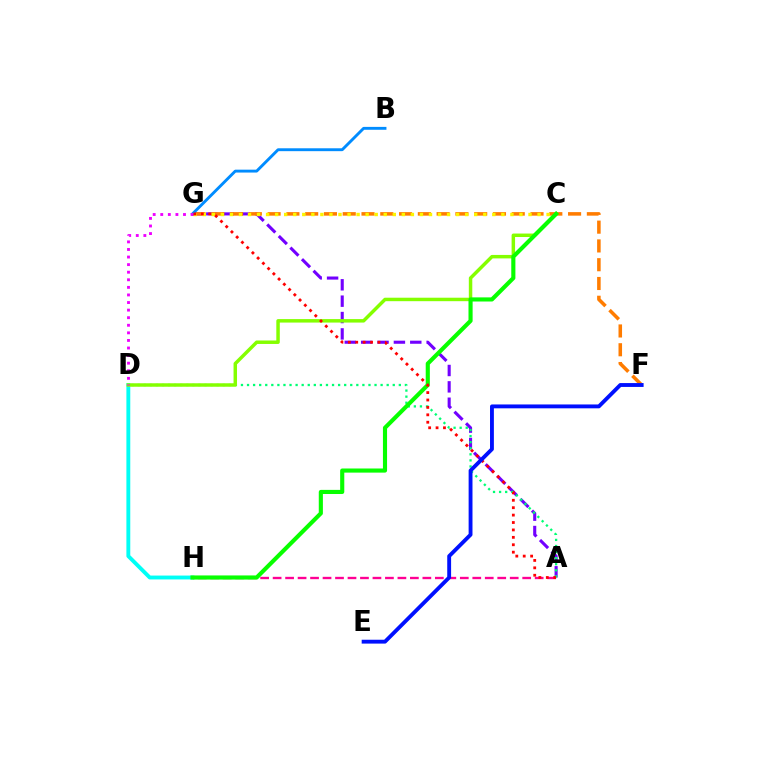{('A', 'G'): [{'color': '#7200ff', 'line_style': 'dashed', 'thickness': 2.22}, {'color': '#ff0000', 'line_style': 'dotted', 'thickness': 2.01}], ('A', 'D'): [{'color': '#00ff74', 'line_style': 'dotted', 'thickness': 1.65}], ('D', 'H'): [{'color': '#00fff6', 'line_style': 'solid', 'thickness': 2.79}], ('F', 'G'): [{'color': '#ff7c00', 'line_style': 'dashed', 'thickness': 2.55}], ('A', 'H'): [{'color': '#ff0094', 'line_style': 'dashed', 'thickness': 1.7}], ('C', 'G'): [{'color': '#fcf500', 'line_style': 'dotted', 'thickness': 2.46}], ('C', 'D'): [{'color': '#84ff00', 'line_style': 'solid', 'thickness': 2.5}], ('B', 'G'): [{'color': '#008cff', 'line_style': 'solid', 'thickness': 2.08}], ('C', 'H'): [{'color': '#08ff00', 'line_style': 'solid', 'thickness': 2.97}], ('D', 'G'): [{'color': '#ee00ff', 'line_style': 'dotted', 'thickness': 2.06}], ('E', 'F'): [{'color': '#0010ff', 'line_style': 'solid', 'thickness': 2.78}]}